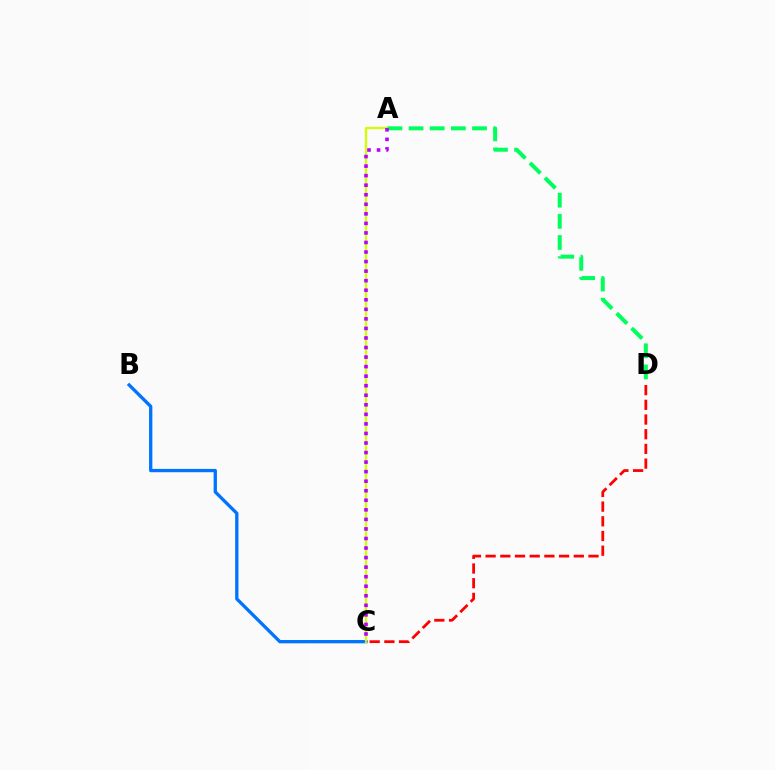{('B', 'C'): [{'color': '#0074ff', 'line_style': 'solid', 'thickness': 2.38}], ('A', 'C'): [{'color': '#d1ff00', 'line_style': 'solid', 'thickness': 1.63}, {'color': '#b900ff', 'line_style': 'dotted', 'thickness': 2.59}], ('A', 'D'): [{'color': '#00ff5c', 'line_style': 'dashed', 'thickness': 2.87}], ('C', 'D'): [{'color': '#ff0000', 'line_style': 'dashed', 'thickness': 2.0}]}